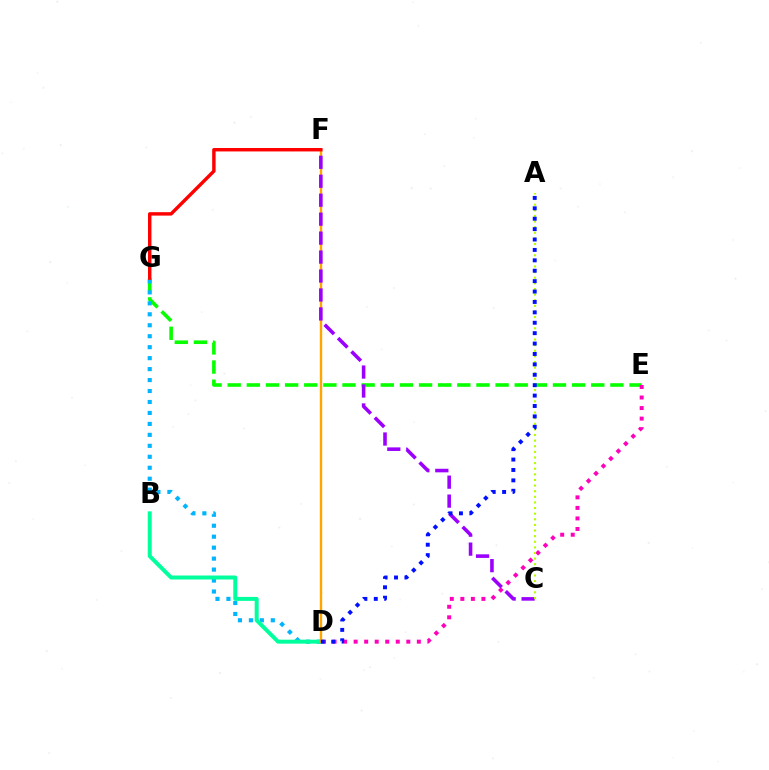{('E', 'G'): [{'color': '#08ff00', 'line_style': 'dashed', 'thickness': 2.6}], ('D', 'E'): [{'color': '#ff00bd', 'line_style': 'dotted', 'thickness': 2.86}], ('D', 'G'): [{'color': '#00b5ff', 'line_style': 'dotted', 'thickness': 2.98}], ('B', 'D'): [{'color': '#00ff9d', 'line_style': 'solid', 'thickness': 2.86}], ('D', 'F'): [{'color': '#ffa500', 'line_style': 'solid', 'thickness': 1.72}], ('C', 'F'): [{'color': '#9b00ff', 'line_style': 'dashed', 'thickness': 2.58}], ('A', 'C'): [{'color': '#b3ff00', 'line_style': 'dotted', 'thickness': 1.53}], ('A', 'D'): [{'color': '#0010ff', 'line_style': 'dotted', 'thickness': 2.83}], ('F', 'G'): [{'color': '#ff0000', 'line_style': 'solid', 'thickness': 2.47}]}